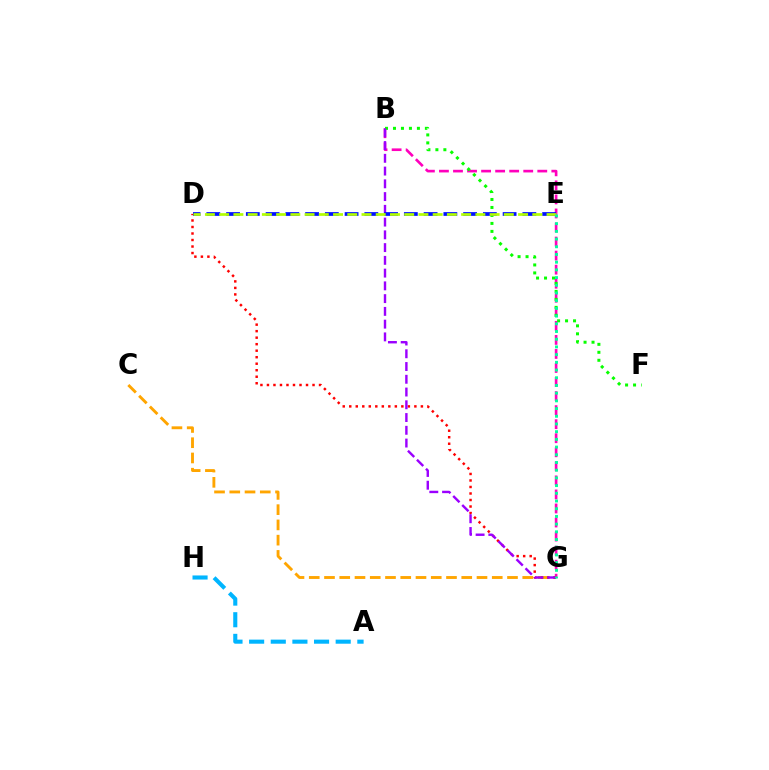{('B', 'G'): [{'color': '#ff00bd', 'line_style': 'dashed', 'thickness': 1.91}, {'color': '#9b00ff', 'line_style': 'dashed', 'thickness': 1.73}], ('C', 'G'): [{'color': '#ffa500', 'line_style': 'dashed', 'thickness': 2.07}], ('A', 'H'): [{'color': '#00b5ff', 'line_style': 'dashed', 'thickness': 2.94}], ('D', 'G'): [{'color': '#ff0000', 'line_style': 'dotted', 'thickness': 1.77}], ('B', 'F'): [{'color': '#08ff00', 'line_style': 'dotted', 'thickness': 2.17}], ('D', 'E'): [{'color': '#0010ff', 'line_style': 'dashed', 'thickness': 2.68}, {'color': '#b3ff00', 'line_style': 'dashed', 'thickness': 1.93}], ('E', 'G'): [{'color': '#00ff9d', 'line_style': 'dotted', 'thickness': 2.09}]}